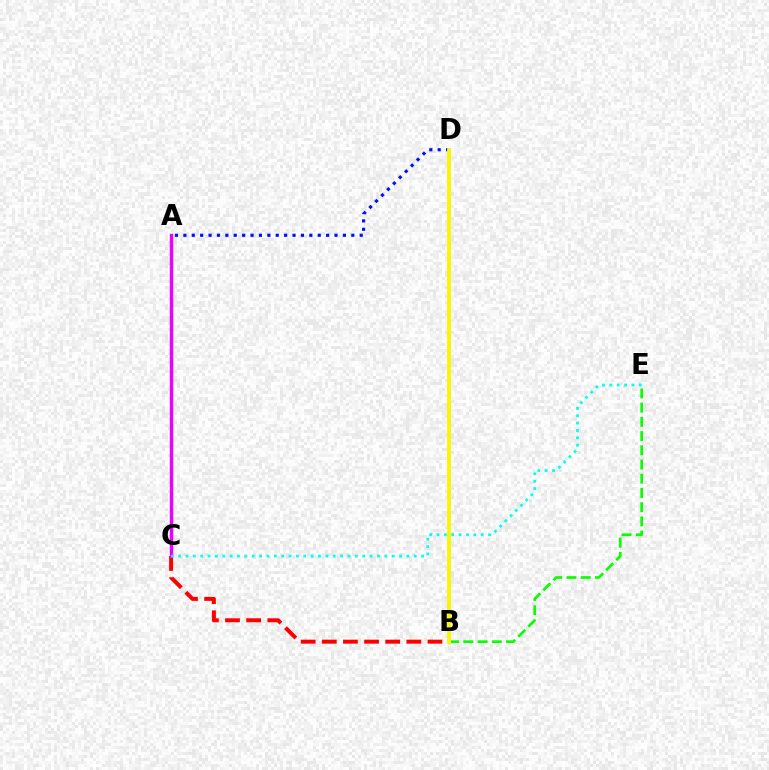{('A', 'D'): [{'color': '#0010ff', 'line_style': 'dotted', 'thickness': 2.28}], ('B', 'C'): [{'color': '#ff0000', 'line_style': 'dashed', 'thickness': 2.87}], ('B', 'E'): [{'color': '#08ff00', 'line_style': 'dashed', 'thickness': 1.93}], ('A', 'C'): [{'color': '#ee00ff', 'line_style': 'solid', 'thickness': 2.45}], ('B', 'D'): [{'color': '#fcf500', 'line_style': 'solid', 'thickness': 2.76}], ('C', 'E'): [{'color': '#00fff6', 'line_style': 'dotted', 'thickness': 2.0}]}